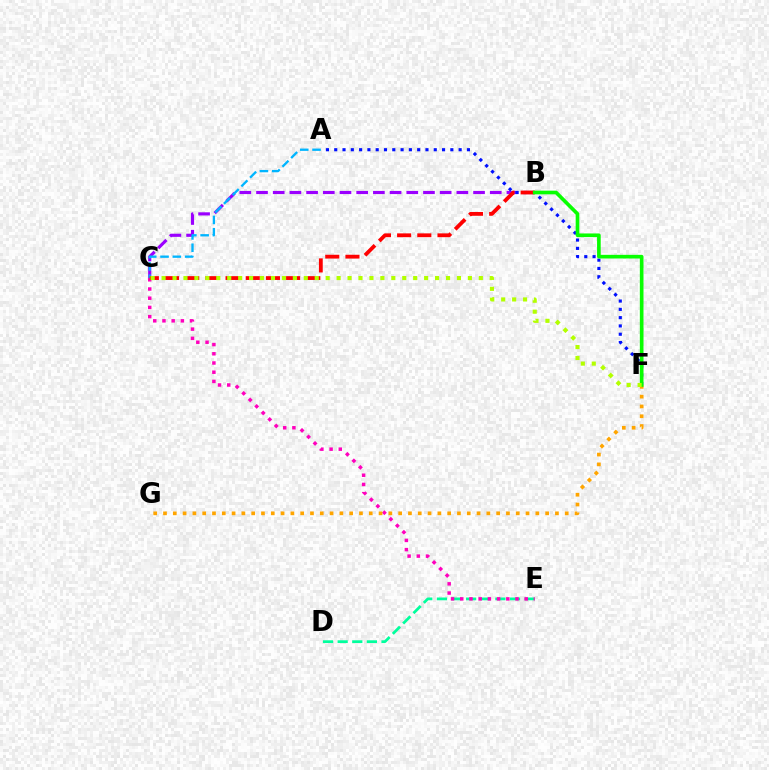{('D', 'E'): [{'color': '#00ff9d', 'line_style': 'dashed', 'thickness': 1.99}], ('C', 'E'): [{'color': '#ff00bd', 'line_style': 'dotted', 'thickness': 2.5}], ('B', 'C'): [{'color': '#9b00ff', 'line_style': 'dashed', 'thickness': 2.27}, {'color': '#ff0000', 'line_style': 'dashed', 'thickness': 2.74}], ('A', 'C'): [{'color': '#00b5ff', 'line_style': 'dashed', 'thickness': 1.67}], ('F', 'G'): [{'color': '#ffa500', 'line_style': 'dotted', 'thickness': 2.66}], ('A', 'F'): [{'color': '#0010ff', 'line_style': 'dotted', 'thickness': 2.25}], ('B', 'F'): [{'color': '#08ff00', 'line_style': 'solid', 'thickness': 2.63}], ('C', 'F'): [{'color': '#b3ff00', 'line_style': 'dotted', 'thickness': 2.97}]}